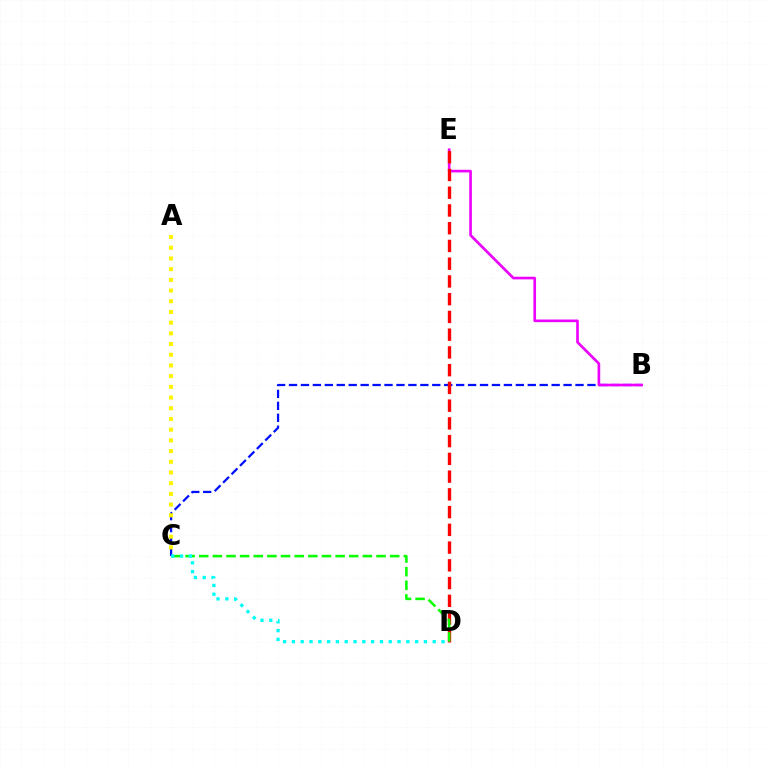{('B', 'C'): [{'color': '#0010ff', 'line_style': 'dashed', 'thickness': 1.62}], ('A', 'C'): [{'color': '#fcf500', 'line_style': 'dotted', 'thickness': 2.91}], ('B', 'E'): [{'color': '#ee00ff', 'line_style': 'solid', 'thickness': 1.9}], ('D', 'E'): [{'color': '#ff0000', 'line_style': 'dashed', 'thickness': 2.41}], ('C', 'D'): [{'color': '#08ff00', 'line_style': 'dashed', 'thickness': 1.85}, {'color': '#00fff6', 'line_style': 'dotted', 'thickness': 2.39}]}